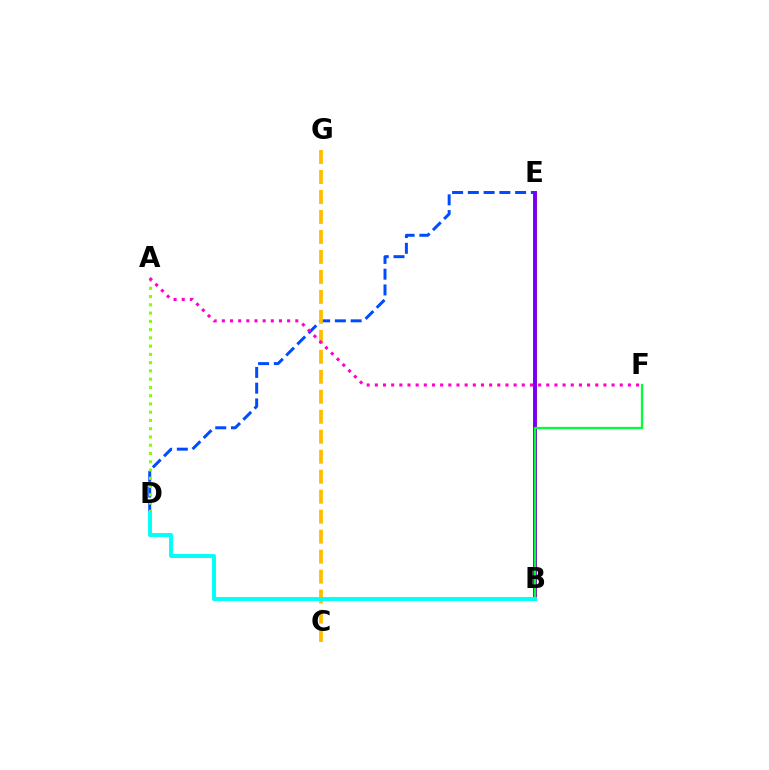{('B', 'E'): [{'color': '#ff0000', 'line_style': 'solid', 'thickness': 2.71}, {'color': '#7200ff', 'line_style': 'solid', 'thickness': 2.62}], ('D', 'E'): [{'color': '#004bff', 'line_style': 'dashed', 'thickness': 2.14}], ('C', 'G'): [{'color': '#ffbd00', 'line_style': 'dashed', 'thickness': 2.71}], ('A', 'D'): [{'color': '#84ff00', 'line_style': 'dotted', 'thickness': 2.24}], ('B', 'F'): [{'color': '#00ff39', 'line_style': 'solid', 'thickness': 1.66}], ('A', 'F'): [{'color': '#ff00cf', 'line_style': 'dotted', 'thickness': 2.22}], ('B', 'D'): [{'color': '#00fff6', 'line_style': 'solid', 'thickness': 2.82}]}